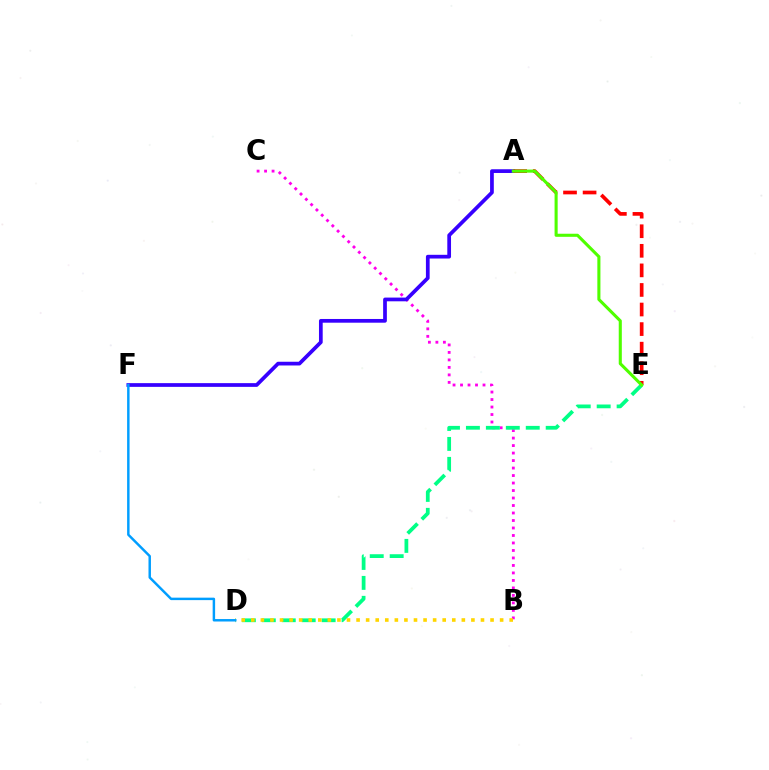{('B', 'C'): [{'color': '#ff00ed', 'line_style': 'dotted', 'thickness': 2.04}], ('D', 'E'): [{'color': '#00ff86', 'line_style': 'dashed', 'thickness': 2.71}], ('A', 'F'): [{'color': '#3700ff', 'line_style': 'solid', 'thickness': 2.68}], ('A', 'E'): [{'color': '#ff0000', 'line_style': 'dashed', 'thickness': 2.66}, {'color': '#4fff00', 'line_style': 'solid', 'thickness': 2.22}], ('B', 'D'): [{'color': '#ffd500', 'line_style': 'dotted', 'thickness': 2.6}], ('D', 'F'): [{'color': '#009eff', 'line_style': 'solid', 'thickness': 1.77}]}